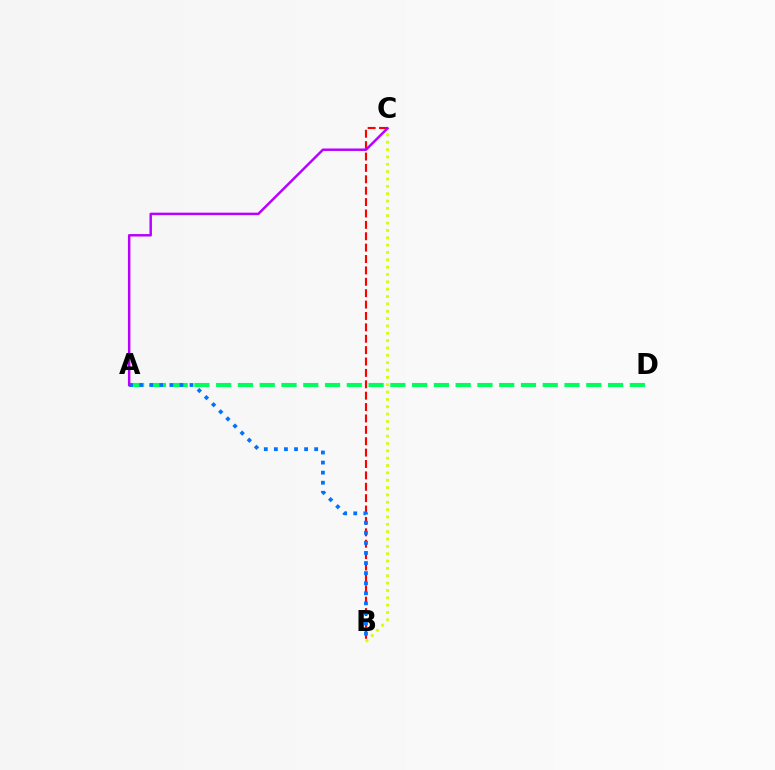{('B', 'C'): [{'color': '#d1ff00', 'line_style': 'dotted', 'thickness': 2.0}, {'color': '#ff0000', 'line_style': 'dashed', 'thickness': 1.55}], ('A', 'D'): [{'color': '#00ff5c', 'line_style': 'dashed', 'thickness': 2.96}], ('A', 'B'): [{'color': '#0074ff', 'line_style': 'dotted', 'thickness': 2.74}], ('A', 'C'): [{'color': '#b900ff', 'line_style': 'solid', 'thickness': 1.78}]}